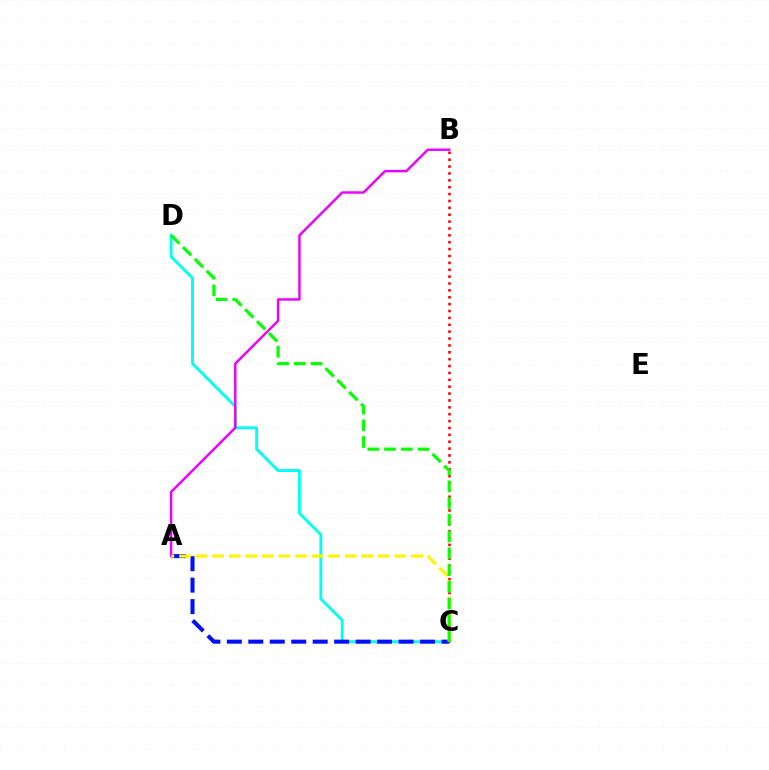{('C', 'D'): [{'color': '#00fff6', 'line_style': 'solid', 'thickness': 2.08}, {'color': '#08ff00', 'line_style': 'dashed', 'thickness': 2.28}], ('A', 'C'): [{'color': '#0010ff', 'line_style': 'dashed', 'thickness': 2.92}, {'color': '#fcf500', 'line_style': 'dashed', 'thickness': 2.25}], ('B', 'C'): [{'color': '#ff0000', 'line_style': 'dotted', 'thickness': 1.87}], ('A', 'B'): [{'color': '#ee00ff', 'line_style': 'solid', 'thickness': 1.76}]}